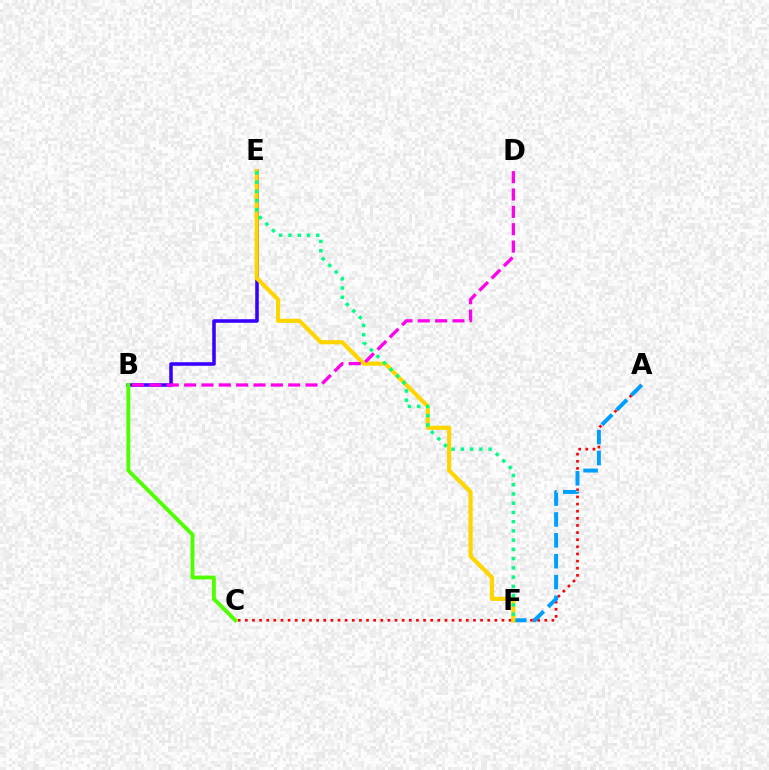{('A', 'C'): [{'color': '#ff0000', 'line_style': 'dotted', 'thickness': 1.94}], ('A', 'F'): [{'color': '#009eff', 'line_style': 'dashed', 'thickness': 2.83}], ('B', 'E'): [{'color': '#3700ff', 'line_style': 'solid', 'thickness': 2.55}], ('B', 'C'): [{'color': '#4fff00', 'line_style': 'solid', 'thickness': 2.79}], ('E', 'F'): [{'color': '#ffd500', 'line_style': 'solid', 'thickness': 2.98}, {'color': '#00ff86', 'line_style': 'dotted', 'thickness': 2.51}], ('B', 'D'): [{'color': '#ff00ed', 'line_style': 'dashed', 'thickness': 2.36}]}